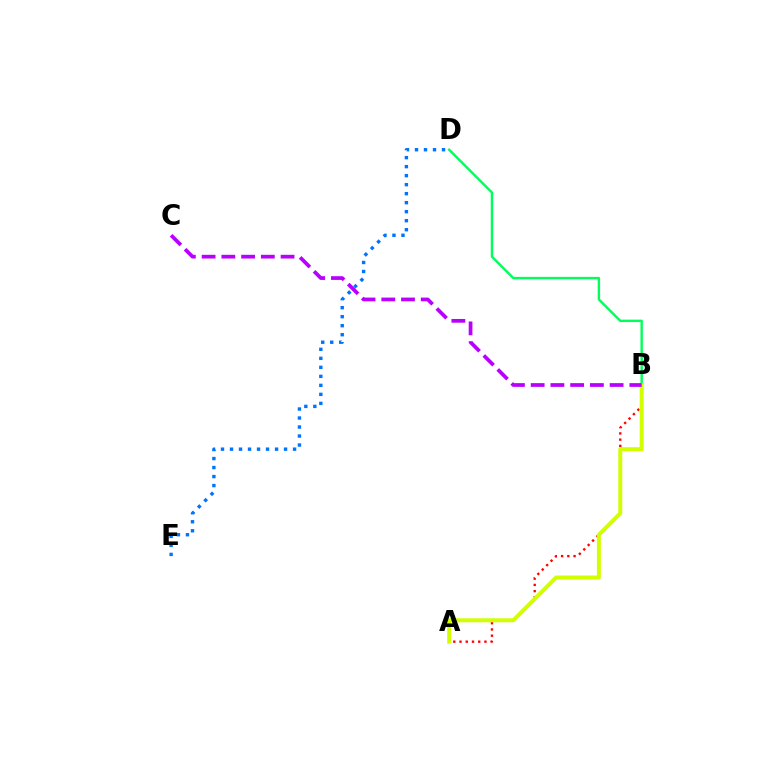{('D', 'E'): [{'color': '#0074ff', 'line_style': 'dotted', 'thickness': 2.45}], ('A', 'B'): [{'color': '#ff0000', 'line_style': 'dotted', 'thickness': 1.69}, {'color': '#d1ff00', 'line_style': 'solid', 'thickness': 2.86}], ('B', 'D'): [{'color': '#00ff5c', 'line_style': 'solid', 'thickness': 1.74}], ('B', 'C'): [{'color': '#b900ff', 'line_style': 'dashed', 'thickness': 2.68}]}